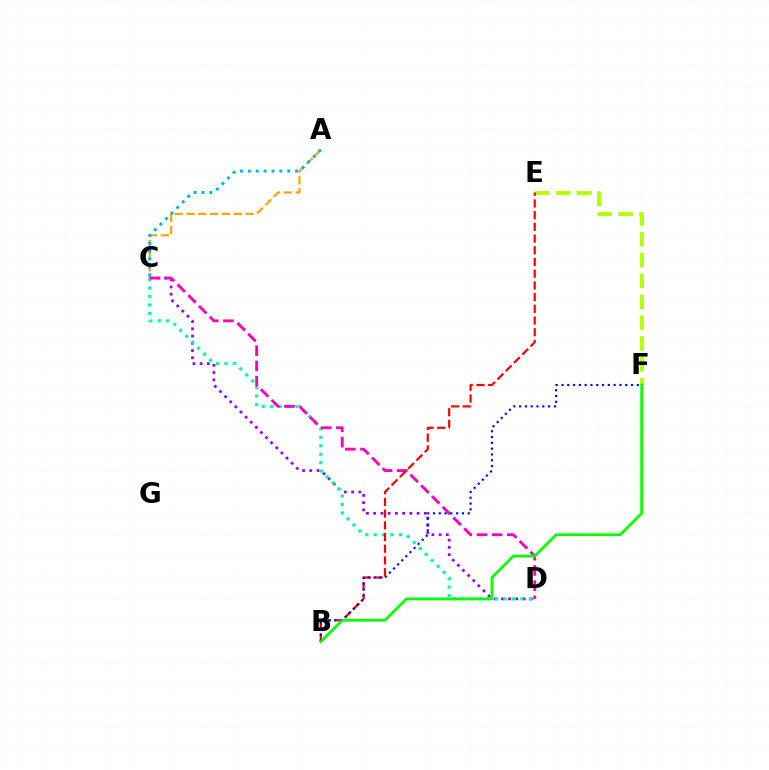{('E', 'F'): [{'color': '#b3ff00', 'line_style': 'dashed', 'thickness': 2.83}], ('A', 'C'): [{'color': '#ffa500', 'line_style': 'dashed', 'thickness': 1.6}, {'color': '#00b5ff', 'line_style': 'dotted', 'thickness': 2.14}], ('C', 'D'): [{'color': '#9b00ff', 'line_style': 'dotted', 'thickness': 1.97}, {'color': '#00ff9d', 'line_style': 'dotted', 'thickness': 2.29}, {'color': '#ff00bd', 'line_style': 'dashed', 'thickness': 2.06}], ('B', 'E'): [{'color': '#ff0000', 'line_style': 'dashed', 'thickness': 1.59}], ('B', 'F'): [{'color': '#0010ff', 'line_style': 'dotted', 'thickness': 1.57}, {'color': '#08ff00', 'line_style': 'solid', 'thickness': 1.97}]}